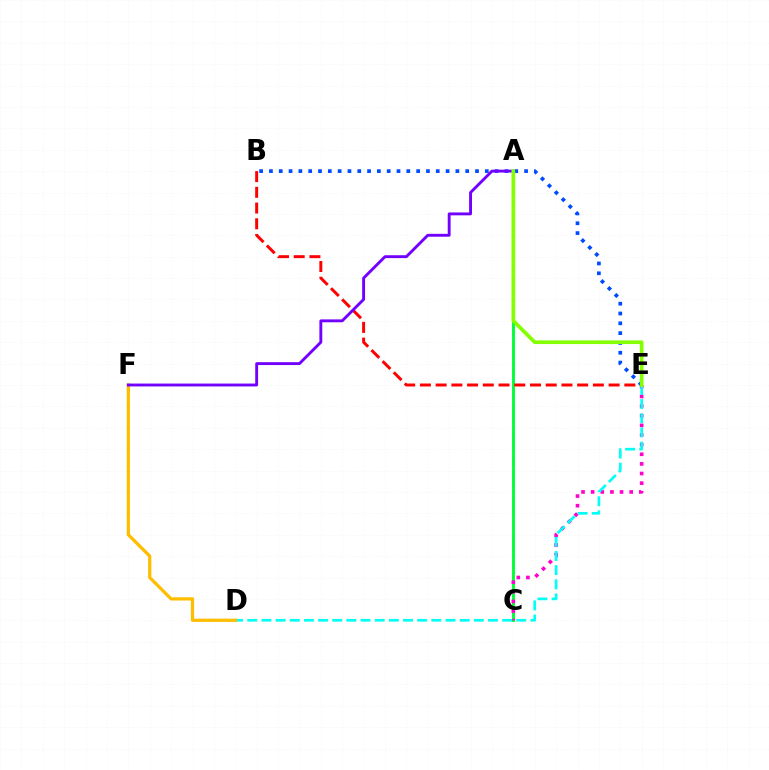{('A', 'C'): [{'color': '#00ff39', 'line_style': 'solid', 'thickness': 2.1}], ('B', 'E'): [{'color': '#ff0000', 'line_style': 'dashed', 'thickness': 2.14}, {'color': '#004bff', 'line_style': 'dotted', 'thickness': 2.67}], ('C', 'E'): [{'color': '#ff00cf', 'line_style': 'dotted', 'thickness': 2.62}], ('D', 'E'): [{'color': '#00fff6', 'line_style': 'dashed', 'thickness': 1.92}], ('D', 'F'): [{'color': '#ffbd00', 'line_style': 'solid', 'thickness': 2.33}], ('A', 'F'): [{'color': '#7200ff', 'line_style': 'solid', 'thickness': 2.07}], ('A', 'E'): [{'color': '#84ff00', 'line_style': 'solid', 'thickness': 2.65}]}